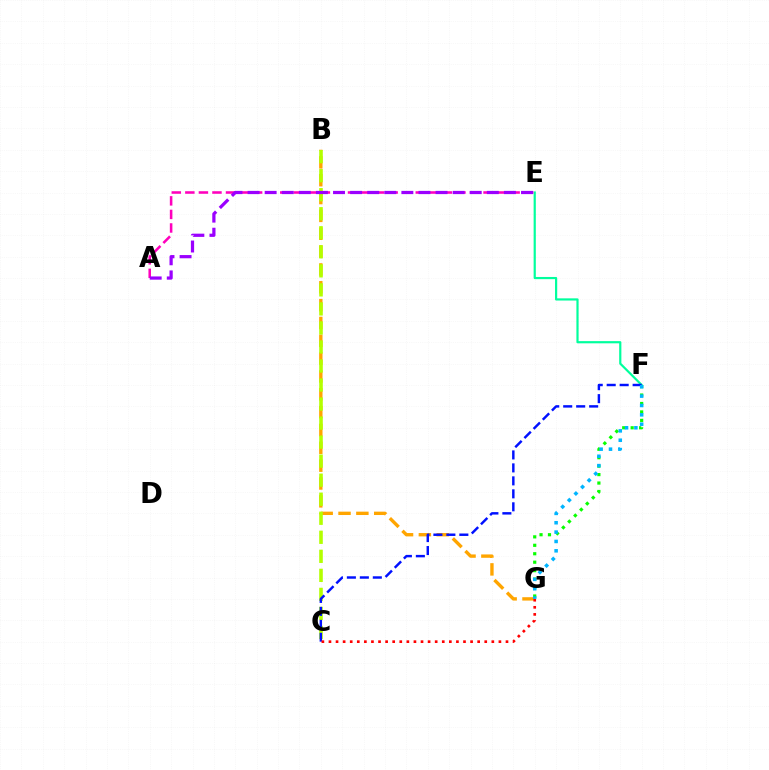{('E', 'F'): [{'color': '#00ff9d', 'line_style': 'solid', 'thickness': 1.58}], ('A', 'E'): [{'color': '#ff00bd', 'line_style': 'dashed', 'thickness': 1.84}, {'color': '#9b00ff', 'line_style': 'dashed', 'thickness': 2.32}], ('F', 'G'): [{'color': '#08ff00', 'line_style': 'dotted', 'thickness': 2.3}, {'color': '#00b5ff', 'line_style': 'dotted', 'thickness': 2.54}], ('B', 'G'): [{'color': '#ffa500', 'line_style': 'dashed', 'thickness': 2.42}], ('B', 'C'): [{'color': '#b3ff00', 'line_style': 'dashed', 'thickness': 2.59}], ('C', 'F'): [{'color': '#0010ff', 'line_style': 'dashed', 'thickness': 1.76}], ('C', 'G'): [{'color': '#ff0000', 'line_style': 'dotted', 'thickness': 1.92}]}